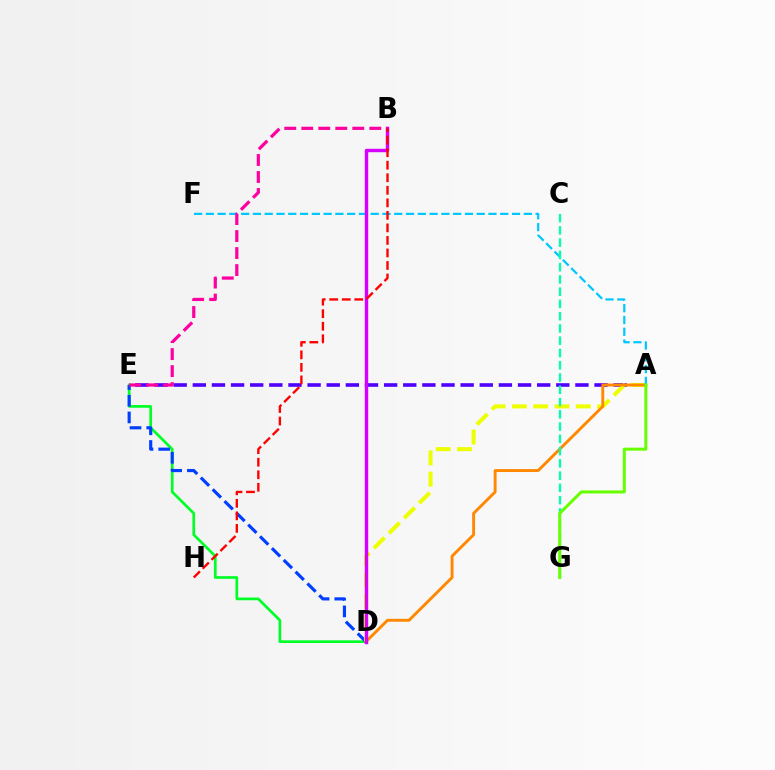{('A', 'E'): [{'color': '#4f00ff', 'line_style': 'dashed', 'thickness': 2.6}], ('D', 'E'): [{'color': '#00ff27', 'line_style': 'solid', 'thickness': 1.95}, {'color': '#003fff', 'line_style': 'dashed', 'thickness': 2.27}], ('A', 'D'): [{'color': '#eeff00', 'line_style': 'dashed', 'thickness': 2.89}, {'color': '#ff8800', 'line_style': 'solid', 'thickness': 2.1}], ('A', 'F'): [{'color': '#00c7ff', 'line_style': 'dashed', 'thickness': 1.6}], ('B', 'D'): [{'color': '#d600ff', 'line_style': 'solid', 'thickness': 2.47}], ('B', 'E'): [{'color': '#ff00a0', 'line_style': 'dashed', 'thickness': 2.31}], ('C', 'G'): [{'color': '#00ffaf', 'line_style': 'dashed', 'thickness': 1.67}], ('A', 'G'): [{'color': '#66ff00', 'line_style': 'solid', 'thickness': 2.17}], ('B', 'H'): [{'color': '#ff0000', 'line_style': 'dashed', 'thickness': 1.7}]}